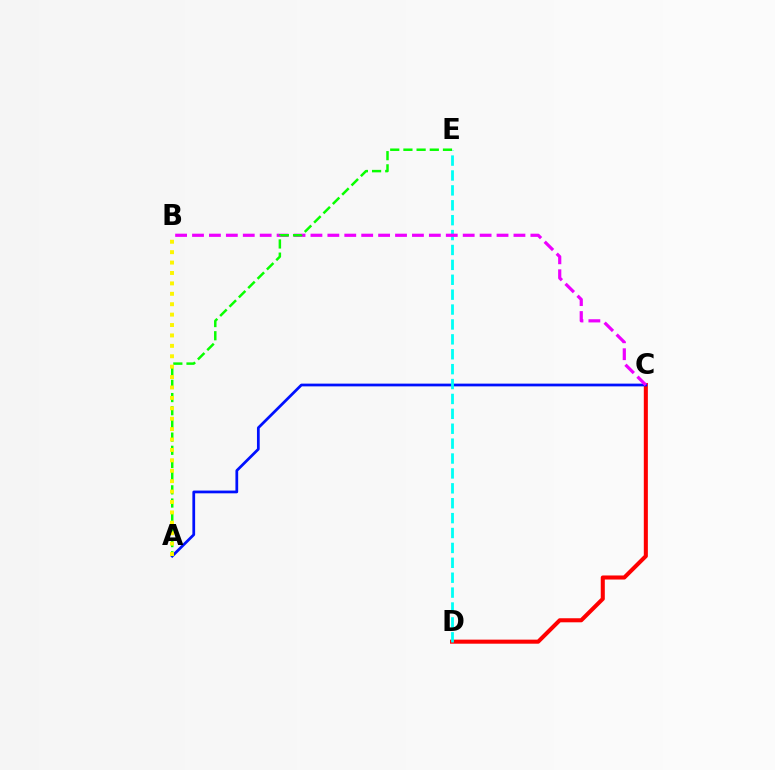{('C', 'D'): [{'color': '#ff0000', 'line_style': 'solid', 'thickness': 2.92}], ('A', 'C'): [{'color': '#0010ff', 'line_style': 'solid', 'thickness': 1.98}], ('D', 'E'): [{'color': '#00fff6', 'line_style': 'dashed', 'thickness': 2.02}], ('B', 'C'): [{'color': '#ee00ff', 'line_style': 'dashed', 'thickness': 2.3}], ('A', 'E'): [{'color': '#08ff00', 'line_style': 'dashed', 'thickness': 1.79}], ('A', 'B'): [{'color': '#fcf500', 'line_style': 'dotted', 'thickness': 2.83}]}